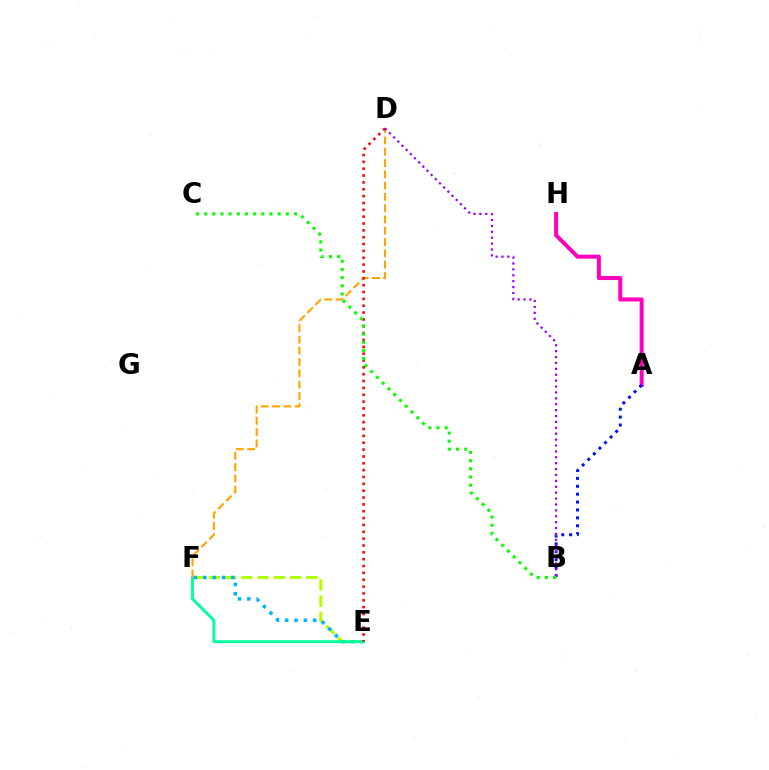{('E', 'F'): [{'color': '#b3ff00', 'line_style': 'dashed', 'thickness': 2.21}, {'color': '#00b5ff', 'line_style': 'dotted', 'thickness': 2.54}, {'color': '#00ff9d', 'line_style': 'solid', 'thickness': 2.06}], ('D', 'F'): [{'color': '#ffa500', 'line_style': 'dashed', 'thickness': 1.53}], ('D', 'E'): [{'color': '#ff0000', 'line_style': 'dotted', 'thickness': 1.86}], ('A', 'H'): [{'color': '#ff00bd', 'line_style': 'solid', 'thickness': 2.89}], ('A', 'B'): [{'color': '#0010ff', 'line_style': 'dotted', 'thickness': 2.15}], ('B', 'D'): [{'color': '#9b00ff', 'line_style': 'dotted', 'thickness': 1.6}], ('B', 'C'): [{'color': '#08ff00', 'line_style': 'dotted', 'thickness': 2.22}]}